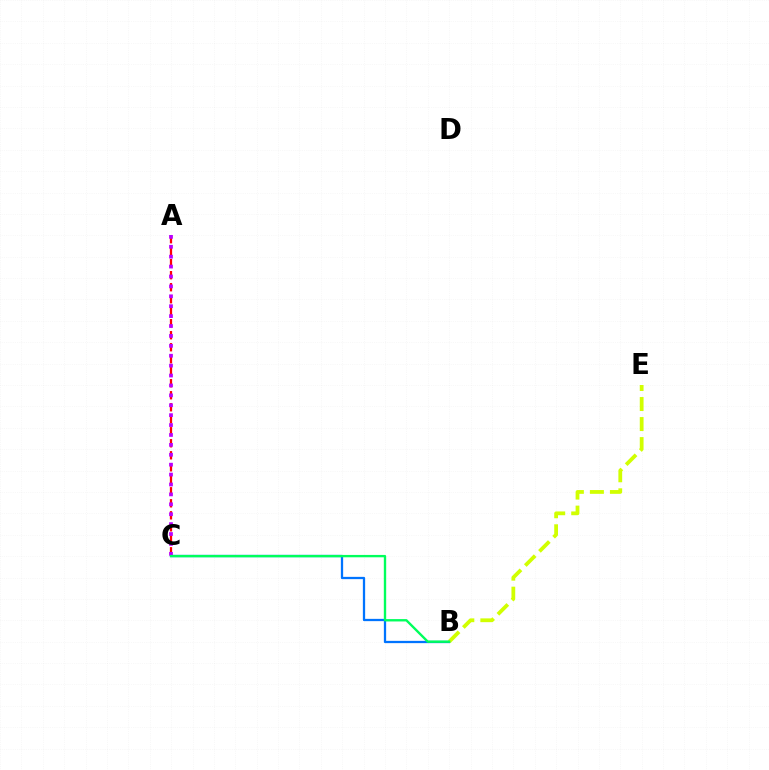{('B', 'C'): [{'color': '#0074ff', 'line_style': 'solid', 'thickness': 1.64}, {'color': '#00ff5c', 'line_style': 'solid', 'thickness': 1.7}], ('A', 'C'): [{'color': '#ff0000', 'line_style': 'dashed', 'thickness': 1.63}, {'color': '#b900ff', 'line_style': 'dotted', 'thickness': 2.69}], ('B', 'E'): [{'color': '#d1ff00', 'line_style': 'dashed', 'thickness': 2.72}]}